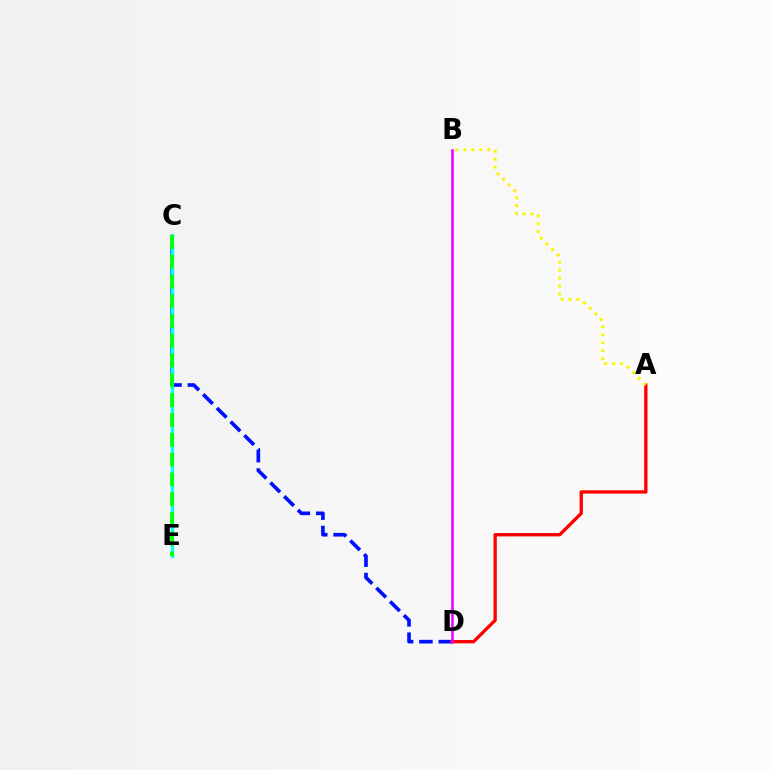{('C', 'D'): [{'color': '#0010ff', 'line_style': 'dashed', 'thickness': 2.63}], ('A', 'D'): [{'color': '#ff0000', 'line_style': 'solid', 'thickness': 2.39}], ('A', 'B'): [{'color': '#fcf500', 'line_style': 'dotted', 'thickness': 2.15}], ('C', 'E'): [{'color': '#00fff6', 'line_style': 'solid', 'thickness': 2.37}, {'color': '#08ff00', 'line_style': 'dashed', 'thickness': 2.69}], ('B', 'D'): [{'color': '#ee00ff', 'line_style': 'solid', 'thickness': 1.84}]}